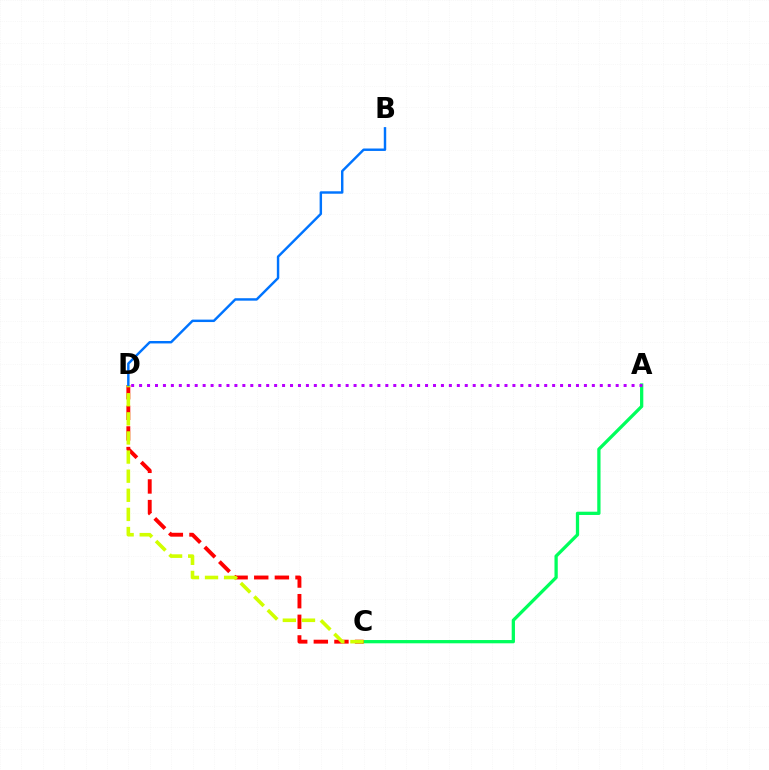{('A', 'C'): [{'color': '#00ff5c', 'line_style': 'solid', 'thickness': 2.36}], ('C', 'D'): [{'color': '#ff0000', 'line_style': 'dashed', 'thickness': 2.8}, {'color': '#d1ff00', 'line_style': 'dashed', 'thickness': 2.6}], ('A', 'D'): [{'color': '#b900ff', 'line_style': 'dotted', 'thickness': 2.16}], ('B', 'D'): [{'color': '#0074ff', 'line_style': 'solid', 'thickness': 1.76}]}